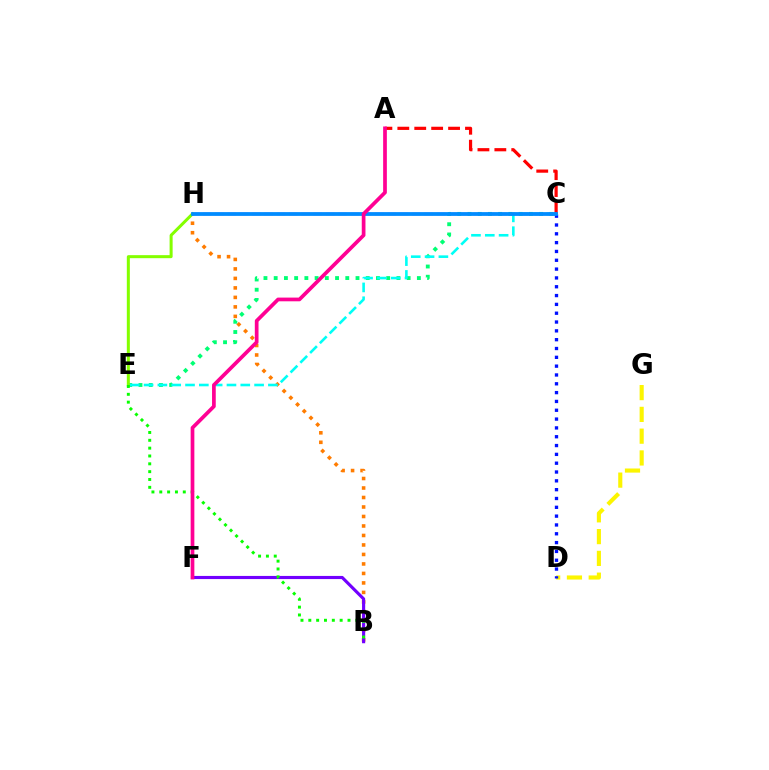{('A', 'C'): [{'color': '#ff0000', 'line_style': 'dashed', 'thickness': 2.3}], ('B', 'H'): [{'color': '#ff7c00', 'line_style': 'dotted', 'thickness': 2.58}], ('D', 'G'): [{'color': '#fcf500', 'line_style': 'dashed', 'thickness': 2.96}], ('B', 'F'): [{'color': '#7200ff', 'line_style': 'solid', 'thickness': 2.26}], ('C', 'D'): [{'color': '#0010ff', 'line_style': 'dotted', 'thickness': 2.4}], ('C', 'E'): [{'color': '#00ff74', 'line_style': 'dotted', 'thickness': 2.78}, {'color': '#00fff6', 'line_style': 'dashed', 'thickness': 1.88}], ('E', 'H'): [{'color': '#84ff00', 'line_style': 'solid', 'thickness': 2.18}], ('C', 'H'): [{'color': '#ee00ff', 'line_style': 'dashed', 'thickness': 1.67}, {'color': '#008cff', 'line_style': 'solid', 'thickness': 2.71}], ('B', 'E'): [{'color': '#08ff00', 'line_style': 'dotted', 'thickness': 2.13}], ('A', 'F'): [{'color': '#ff0094', 'line_style': 'solid', 'thickness': 2.67}]}